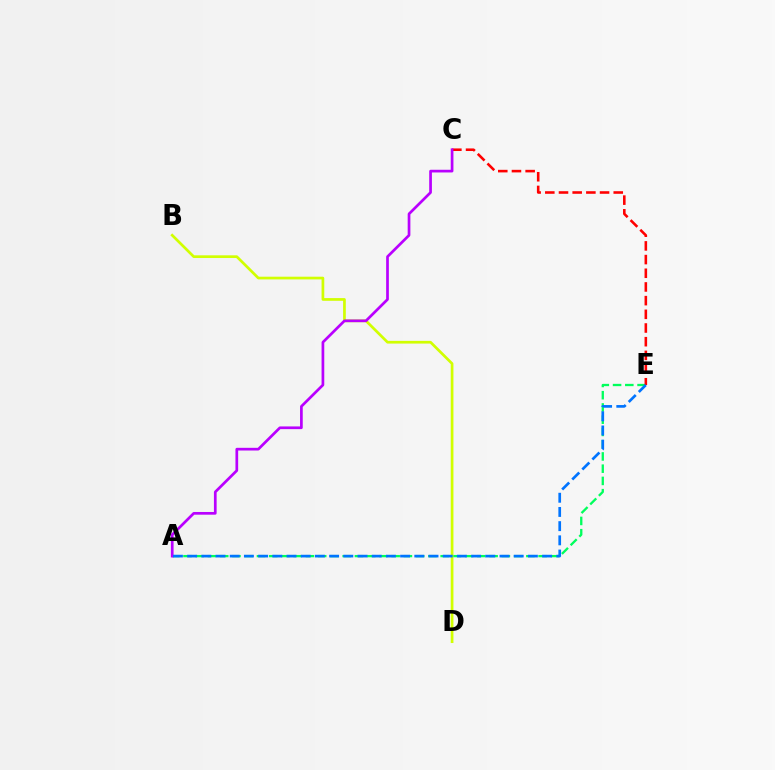{('A', 'E'): [{'color': '#00ff5c', 'line_style': 'dashed', 'thickness': 1.66}, {'color': '#0074ff', 'line_style': 'dashed', 'thickness': 1.93}], ('B', 'D'): [{'color': '#d1ff00', 'line_style': 'solid', 'thickness': 1.95}], ('C', 'E'): [{'color': '#ff0000', 'line_style': 'dashed', 'thickness': 1.86}], ('A', 'C'): [{'color': '#b900ff', 'line_style': 'solid', 'thickness': 1.95}]}